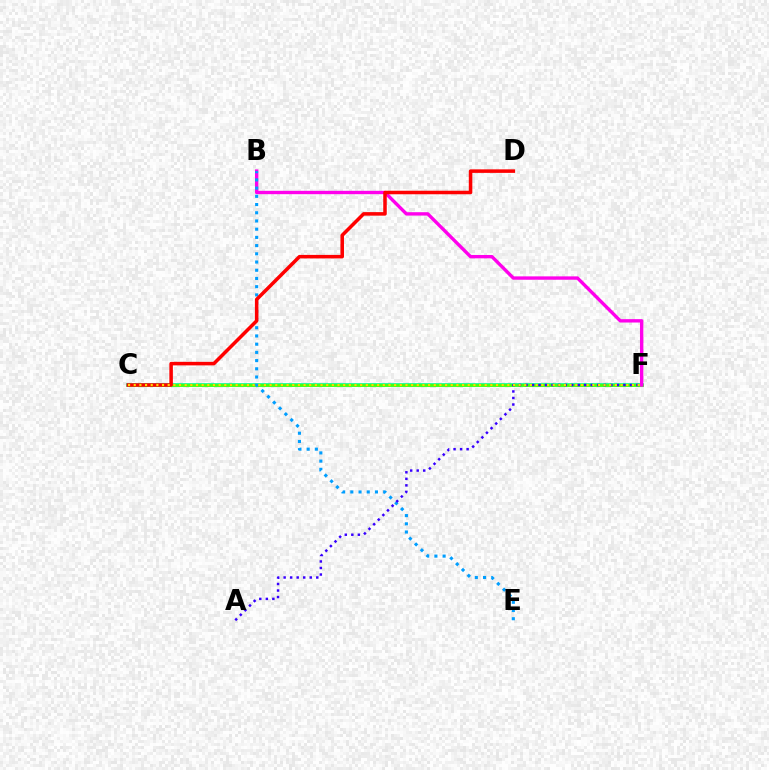{('C', 'F'): [{'color': '#00ff86', 'line_style': 'solid', 'thickness': 2.62}, {'color': '#4fff00', 'line_style': 'solid', 'thickness': 1.81}, {'color': '#ffd500', 'line_style': 'dotted', 'thickness': 1.54}], ('B', 'F'): [{'color': '#ff00ed', 'line_style': 'solid', 'thickness': 2.43}], ('B', 'E'): [{'color': '#009eff', 'line_style': 'dotted', 'thickness': 2.23}], ('A', 'F'): [{'color': '#3700ff', 'line_style': 'dotted', 'thickness': 1.77}], ('C', 'D'): [{'color': '#ff0000', 'line_style': 'solid', 'thickness': 2.54}]}